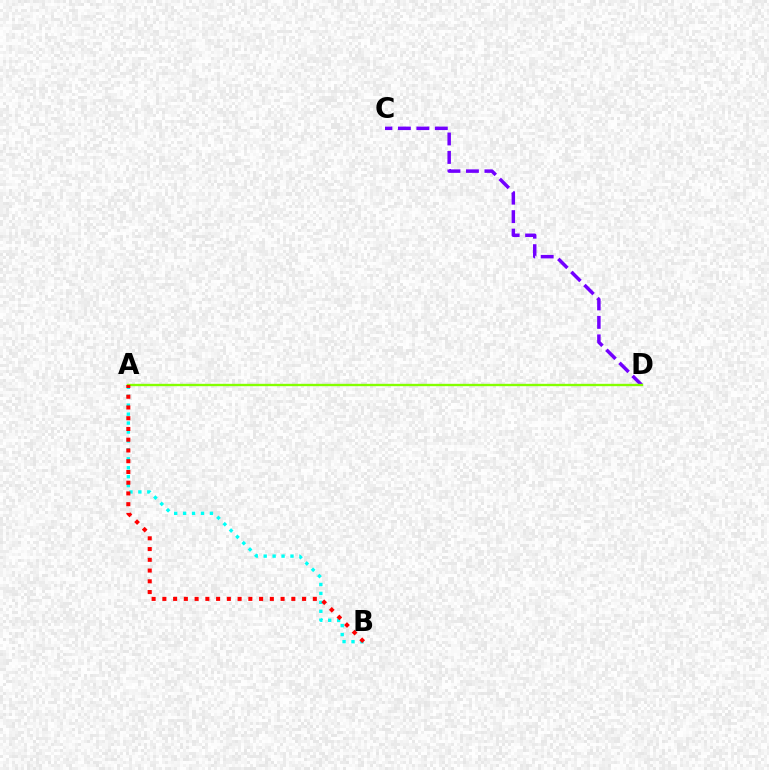{('C', 'D'): [{'color': '#7200ff', 'line_style': 'dashed', 'thickness': 2.51}], ('A', 'B'): [{'color': '#00fff6', 'line_style': 'dotted', 'thickness': 2.43}, {'color': '#ff0000', 'line_style': 'dotted', 'thickness': 2.92}], ('A', 'D'): [{'color': '#84ff00', 'line_style': 'solid', 'thickness': 1.7}]}